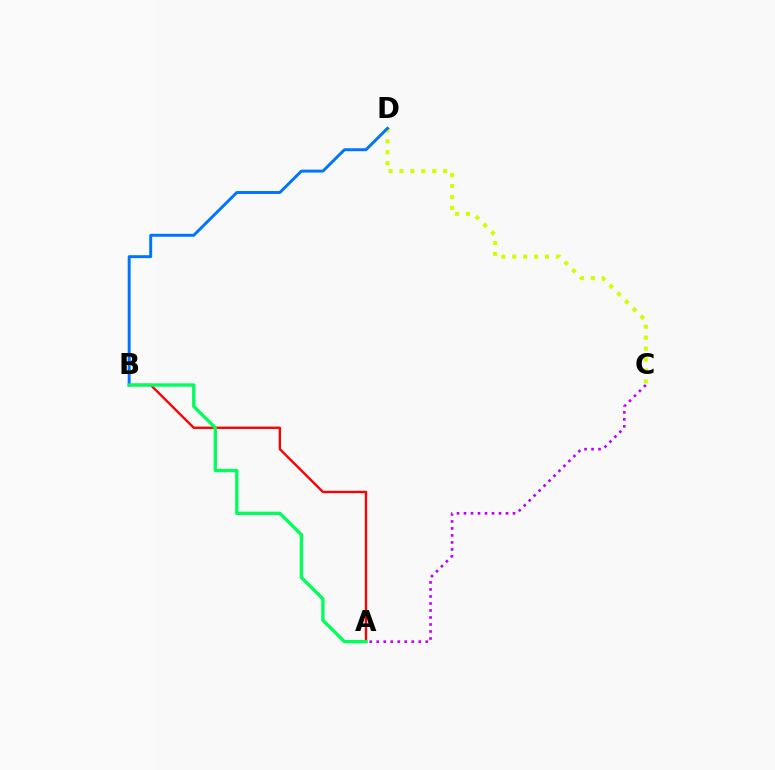{('C', 'D'): [{'color': '#d1ff00', 'line_style': 'dotted', 'thickness': 2.97}], ('B', 'D'): [{'color': '#0074ff', 'line_style': 'solid', 'thickness': 2.12}], ('A', 'B'): [{'color': '#ff0000', 'line_style': 'solid', 'thickness': 1.69}, {'color': '#00ff5c', 'line_style': 'solid', 'thickness': 2.4}], ('A', 'C'): [{'color': '#b900ff', 'line_style': 'dotted', 'thickness': 1.9}]}